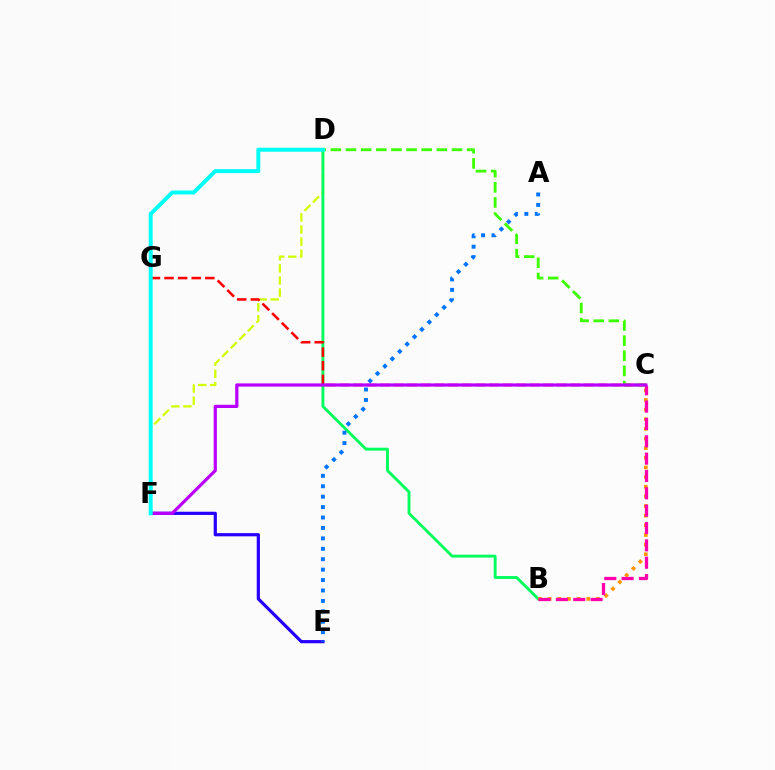{('D', 'F'): [{'color': '#d1ff00', 'line_style': 'dashed', 'thickness': 1.64}, {'color': '#00fff6', 'line_style': 'solid', 'thickness': 2.86}], ('B', 'D'): [{'color': '#00ff5c', 'line_style': 'solid', 'thickness': 2.08}], ('C', 'D'): [{'color': '#3dff00', 'line_style': 'dashed', 'thickness': 2.06}], ('B', 'C'): [{'color': '#ff9400', 'line_style': 'dotted', 'thickness': 2.62}, {'color': '#ff00ac', 'line_style': 'dashed', 'thickness': 2.36}], ('E', 'F'): [{'color': '#2500ff', 'line_style': 'solid', 'thickness': 2.31}], ('A', 'E'): [{'color': '#0074ff', 'line_style': 'dotted', 'thickness': 2.83}], ('C', 'G'): [{'color': '#ff0000', 'line_style': 'dashed', 'thickness': 1.85}], ('C', 'F'): [{'color': '#b900ff', 'line_style': 'solid', 'thickness': 2.31}]}